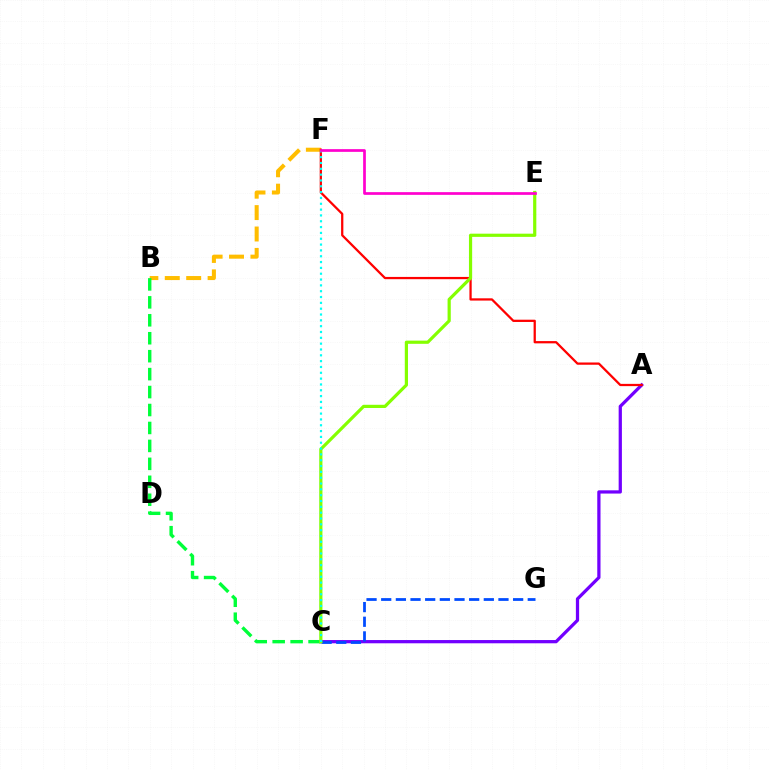{('A', 'C'): [{'color': '#7200ff', 'line_style': 'solid', 'thickness': 2.34}], ('B', 'F'): [{'color': '#ffbd00', 'line_style': 'dashed', 'thickness': 2.91}], ('B', 'C'): [{'color': '#00ff39', 'line_style': 'dashed', 'thickness': 2.44}], ('A', 'F'): [{'color': '#ff0000', 'line_style': 'solid', 'thickness': 1.63}], ('C', 'G'): [{'color': '#004bff', 'line_style': 'dashed', 'thickness': 1.99}], ('C', 'E'): [{'color': '#84ff00', 'line_style': 'solid', 'thickness': 2.3}], ('C', 'F'): [{'color': '#00fff6', 'line_style': 'dotted', 'thickness': 1.58}], ('E', 'F'): [{'color': '#ff00cf', 'line_style': 'solid', 'thickness': 1.95}]}